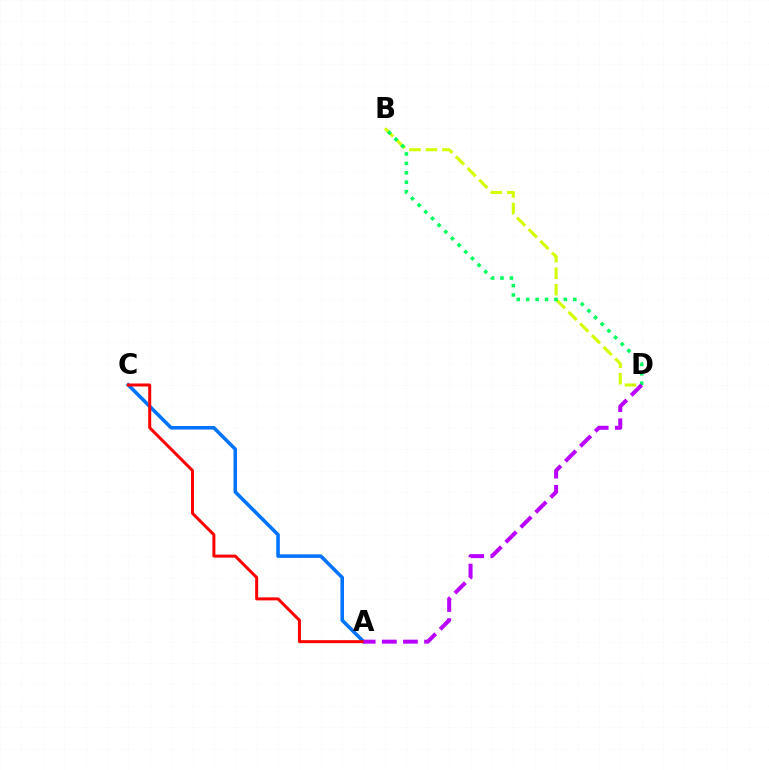{('A', 'C'): [{'color': '#0074ff', 'line_style': 'solid', 'thickness': 2.56}, {'color': '#ff0000', 'line_style': 'solid', 'thickness': 2.16}], ('B', 'D'): [{'color': '#d1ff00', 'line_style': 'dashed', 'thickness': 2.24}, {'color': '#00ff5c', 'line_style': 'dotted', 'thickness': 2.56}], ('A', 'D'): [{'color': '#b900ff', 'line_style': 'dashed', 'thickness': 2.87}]}